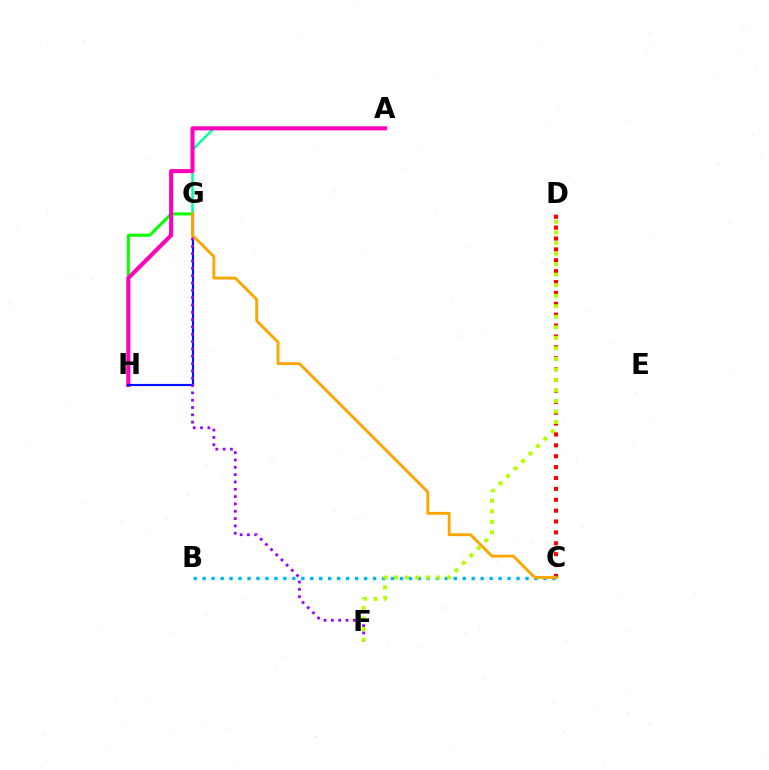{('A', 'G'): [{'color': '#00ff9d', 'line_style': 'solid', 'thickness': 1.81}], ('C', 'D'): [{'color': '#ff0000', 'line_style': 'dotted', 'thickness': 2.96}], ('B', 'C'): [{'color': '#00b5ff', 'line_style': 'dotted', 'thickness': 2.44}], ('G', 'H'): [{'color': '#08ff00', 'line_style': 'solid', 'thickness': 2.18}, {'color': '#0010ff', 'line_style': 'solid', 'thickness': 1.56}], ('A', 'H'): [{'color': '#ff00bd', 'line_style': 'solid', 'thickness': 2.94}], ('F', 'G'): [{'color': '#9b00ff', 'line_style': 'dotted', 'thickness': 1.99}], ('D', 'F'): [{'color': '#b3ff00', 'line_style': 'dotted', 'thickness': 2.86}], ('C', 'G'): [{'color': '#ffa500', 'line_style': 'solid', 'thickness': 2.06}]}